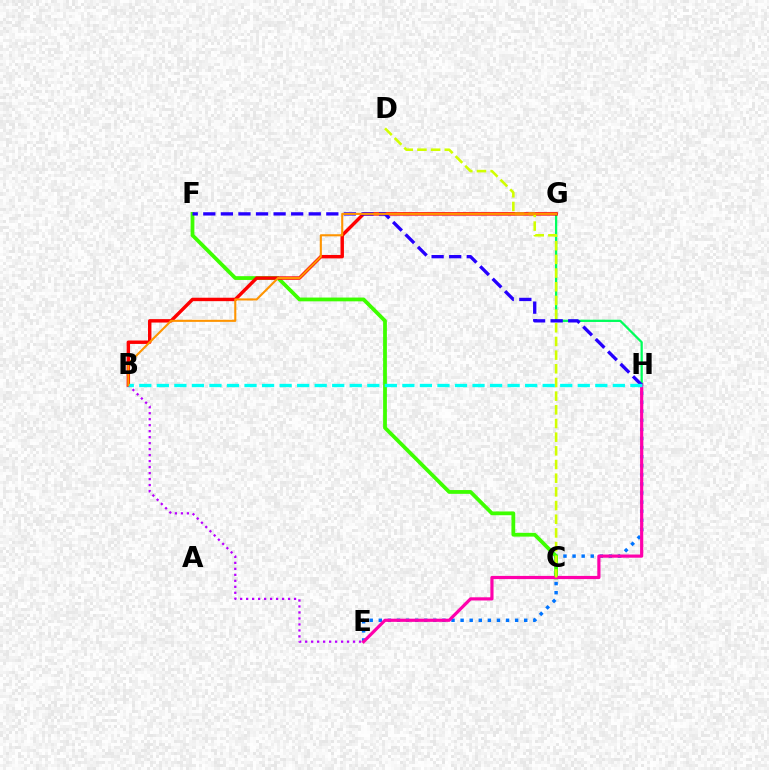{('E', 'H'): [{'color': '#0074ff', 'line_style': 'dotted', 'thickness': 2.47}, {'color': '#ff00ac', 'line_style': 'solid', 'thickness': 2.29}], ('G', 'H'): [{'color': '#00ff5c', 'line_style': 'solid', 'thickness': 1.63}], ('C', 'F'): [{'color': '#3dff00', 'line_style': 'solid', 'thickness': 2.72}], ('B', 'E'): [{'color': '#b900ff', 'line_style': 'dotted', 'thickness': 1.63}], ('B', 'G'): [{'color': '#ff0000', 'line_style': 'solid', 'thickness': 2.47}, {'color': '#ff9400', 'line_style': 'solid', 'thickness': 1.51}], ('C', 'D'): [{'color': '#d1ff00', 'line_style': 'dashed', 'thickness': 1.86}], ('F', 'H'): [{'color': '#2500ff', 'line_style': 'dashed', 'thickness': 2.39}], ('B', 'H'): [{'color': '#00fff6', 'line_style': 'dashed', 'thickness': 2.38}]}